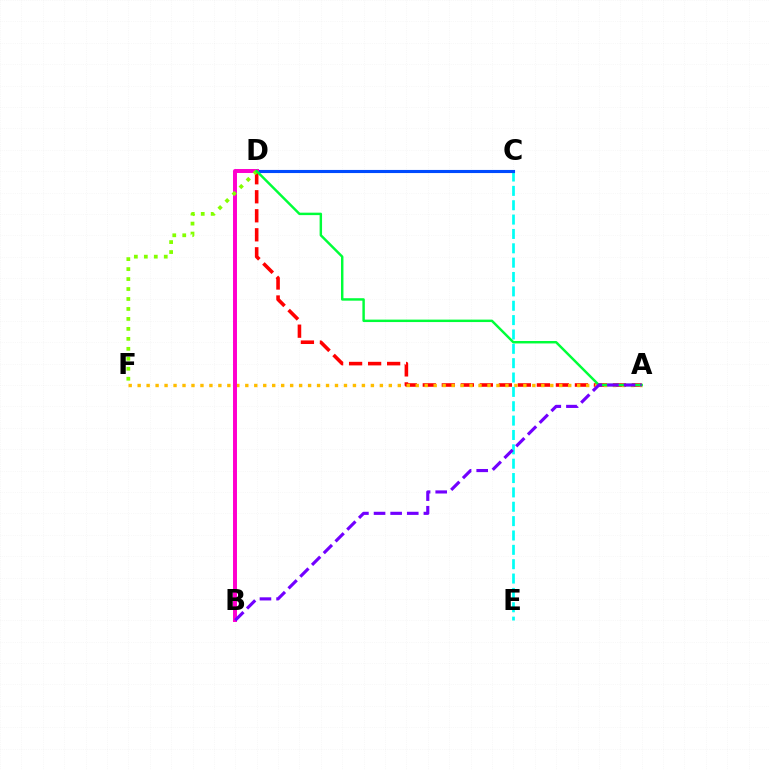{('A', 'D'): [{'color': '#ff0000', 'line_style': 'dashed', 'thickness': 2.58}, {'color': '#00ff39', 'line_style': 'solid', 'thickness': 1.76}], ('A', 'F'): [{'color': '#ffbd00', 'line_style': 'dotted', 'thickness': 2.44}], ('C', 'E'): [{'color': '#00fff6', 'line_style': 'dashed', 'thickness': 1.95}], ('C', 'D'): [{'color': '#004bff', 'line_style': 'solid', 'thickness': 2.24}], ('B', 'D'): [{'color': '#ff00cf', 'line_style': 'solid', 'thickness': 2.86}], ('D', 'F'): [{'color': '#84ff00', 'line_style': 'dotted', 'thickness': 2.71}], ('A', 'B'): [{'color': '#7200ff', 'line_style': 'dashed', 'thickness': 2.26}]}